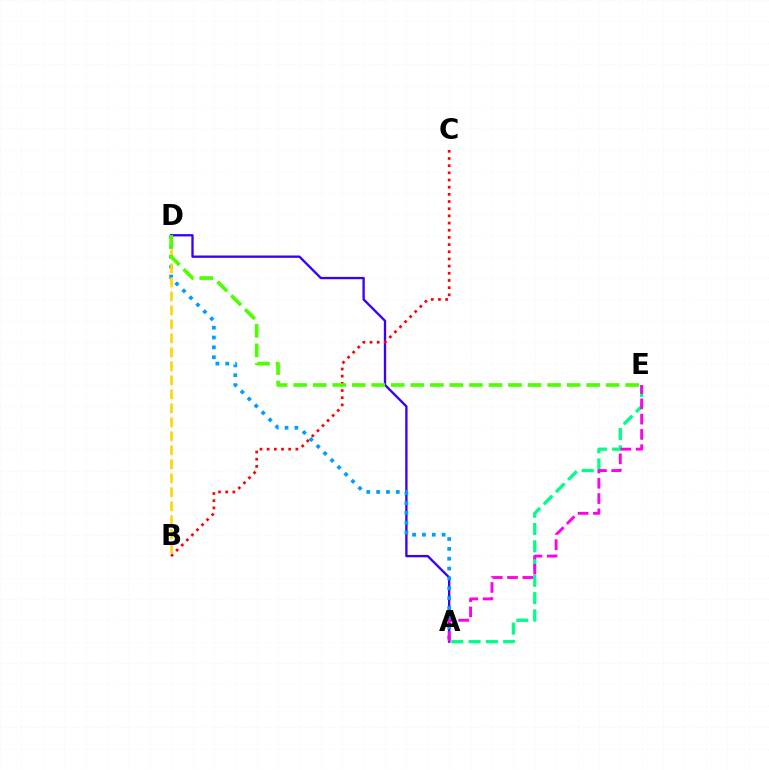{('A', 'E'): [{'color': '#00ff86', 'line_style': 'dashed', 'thickness': 2.35}, {'color': '#ff00ed', 'line_style': 'dashed', 'thickness': 2.08}], ('A', 'D'): [{'color': '#3700ff', 'line_style': 'solid', 'thickness': 1.68}, {'color': '#009eff', 'line_style': 'dotted', 'thickness': 2.67}], ('B', 'D'): [{'color': '#ffd500', 'line_style': 'dashed', 'thickness': 1.9}], ('B', 'C'): [{'color': '#ff0000', 'line_style': 'dotted', 'thickness': 1.95}], ('D', 'E'): [{'color': '#4fff00', 'line_style': 'dashed', 'thickness': 2.65}]}